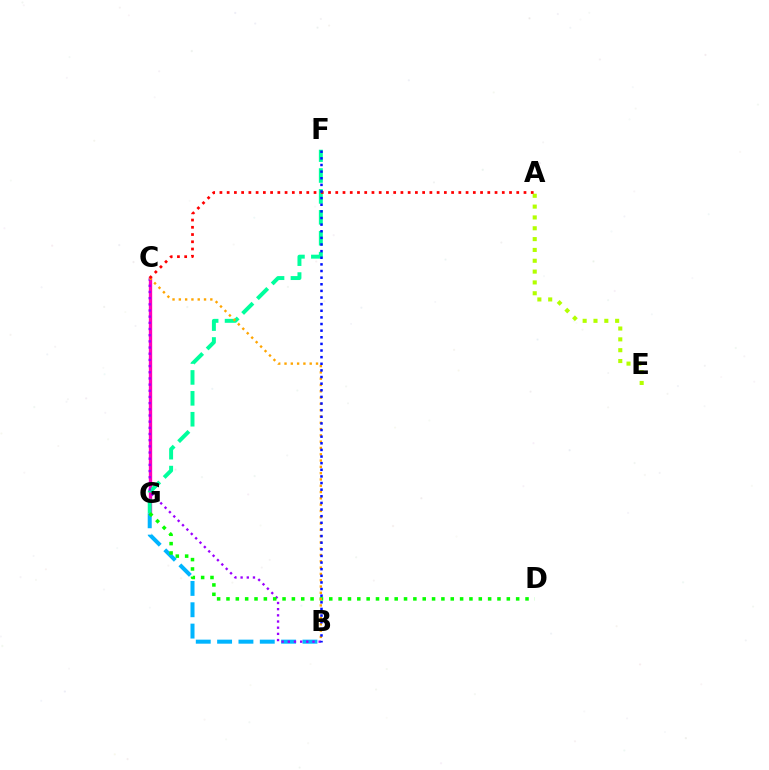{('C', 'G'): [{'color': '#ff00bd', 'line_style': 'solid', 'thickness': 2.4}], ('B', 'G'): [{'color': '#00b5ff', 'line_style': 'dashed', 'thickness': 2.9}], ('F', 'G'): [{'color': '#00ff9d', 'line_style': 'dashed', 'thickness': 2.84}], ('B', 'C'): [{'color': '#9b00ff', 'line_style': 'dotted', 'thickness': 1.68}, {'color': '#ffa500', 'line_style': 'dotted', 'thickness': 1.71}], ('D', 'G'): [{'color': '#08ff00', 'line_style': 'dotted', 'thickness': 2.54}], ('A', 'E'): [{'color': '#b3ff00', 'line_style': 'dotted', 'thickness': 2.94}], ('A', 'C'): [{'color': '#ff0000', 'line_style': 'dotted', 'thickness': 1.97}], ('B', 'F'): [{'color': '#0010ff', 'line_style': 'dotted', 'thickness': 1.8}]}